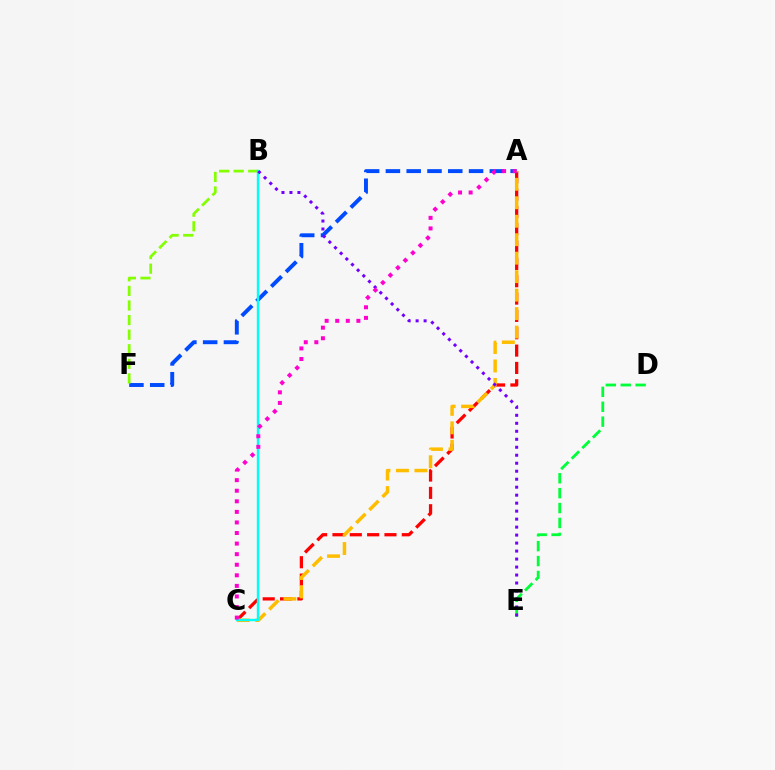{('D', 'E'): [{'color': '#00ff39', 'line_style': 'dashed', 'thickness': 2.02}], ('A', 'C'): [{'color': '#ff0000', 'line_style': 'dashed', 'thickness': 2.36}, {'color': '#ffbd00', 'line_style': 'dashed', 'thickness': 2.51}, {'color': '#ff00cf', 'line_style': 'dotted', 'thickness': 2.87}], ('A', 'F'): [{'color': '#004bff', 'line_style': 'dashed', 'thickness': 2.82}], ('B', 'F'): [{'color': '#84ff00', 'line_style': 'dashed', 'thickness': 1.98}], ('B', 'C'): [{'color': '#00fff6', 'line_style': 'solid', 'thickness': 1.71}], ('B', 'E'): [{'color': '#7200ff', 'line_style': 'dotted', 'thickness': 2.17}]}